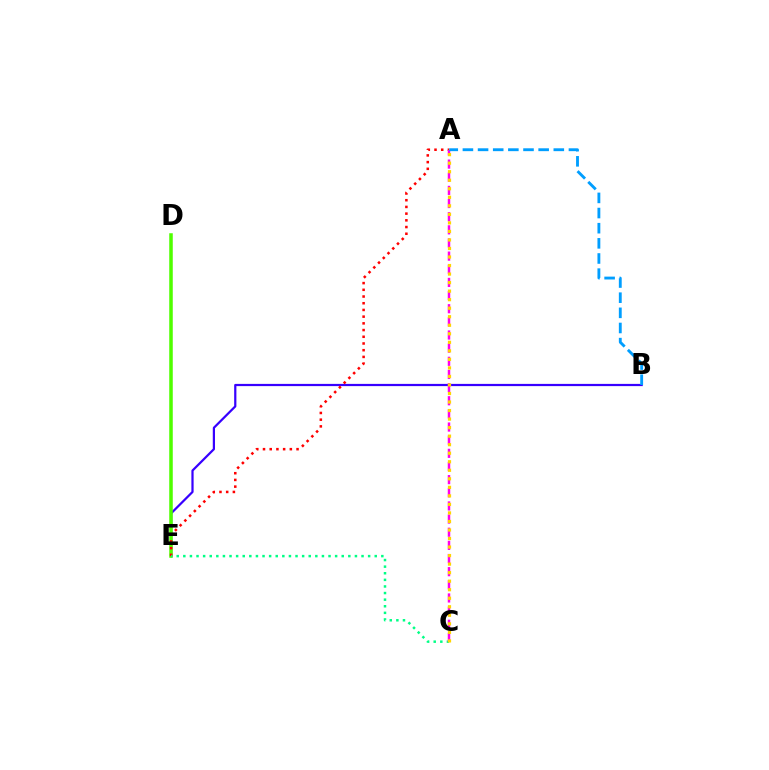{('B', 'E'): [{'color': '#3700ff', 'line_style': 'solid', 'thickness': 1.6}], ('D', 'E'): [{'color': '#4fff00', 'line_style': 'solid', 'thickness': 2.54}], ('A', 'E'): [{'color': '#ff0000', 'line_style': 'dotted', 'thickness': 1.82}], ('C', 'E'): [{'color': '#00ff86', 'line_style': 'dotted', 'thickness': 1.79}], ('A', 'C'): [{'color': '#ff00ed', 'line_style': 'dashed', 'thickness': 1.79}, {'color': '#ffd500', 'line_style': 'dotted', 'thickness': 2.32}], ('A', 'B'): [{'color': '#009eff', 'line_style': 'dashed', 'thickness': 2.06}]}